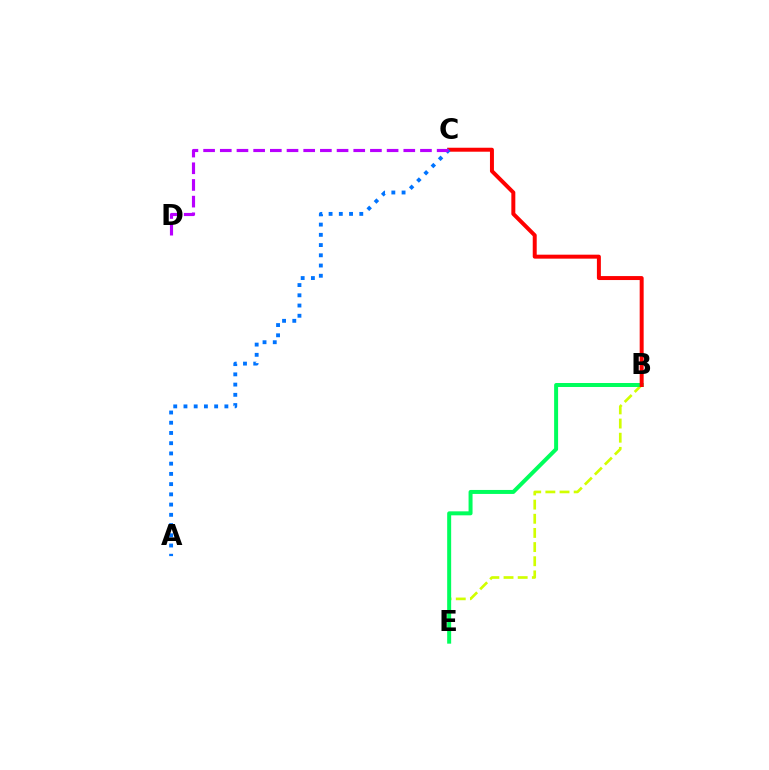{('B', 'E'): [{'color': '#d1ff00', 'line_style': 'dashed', 'thickness': 1.92}, {'color': '#00ff5c', 'line_style': 'solid', 'thickness': 2.87}], ('B', 'C'): [{'color': '#ff0000', 'line_style': 'solid', 'thickness': 2.86}], ('A', 'C'): [{'color': '#0074ff', 'line_style': 'dotted', 'thickness': 2.78}], ('C', 'D'): [{'color': '#b900ff', 'line_style': 'dashed', 'thickness': 2.27}]}